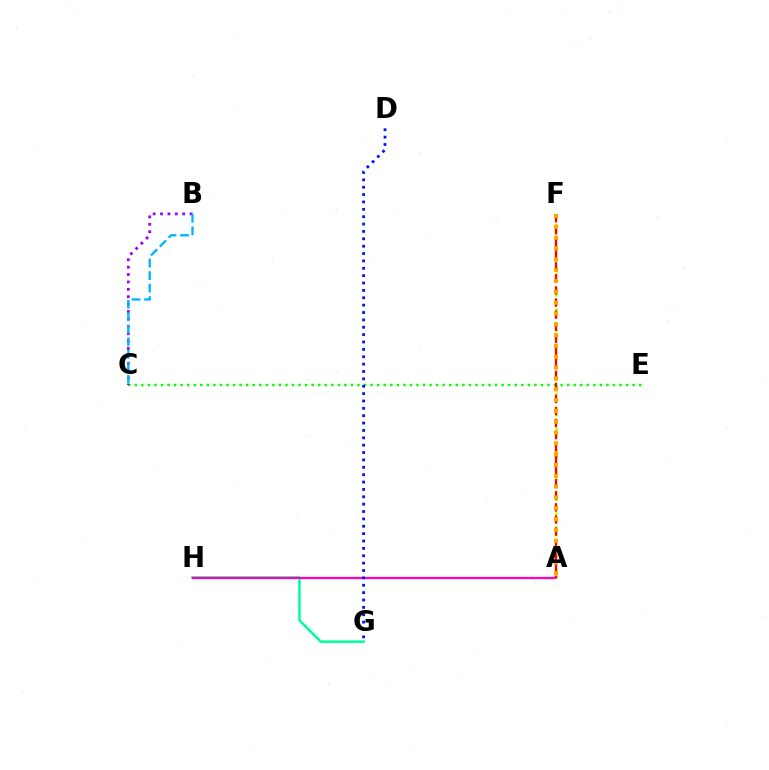{('G', 'H'): [{'color': '#00ff9d', 'line_style': 'solid', 'thickness': 1.83}], ('C', 'E'): [{'color': '#08ff00', 'line_style': 'dotted', 'thickness': 1.78}], ('B', 'C'): [{'color': '#9b00ff', 'line_style': 'dotted', 'thickness': 2.01}, {'color': '#00b5ff', 'line_style': 'dashed', 'thickness': 1.7}], ('A', 'H'): [{'color': '#ff00bd', 'line_style': 'solid', 'thickness': 1.64}], ('A', 'F'): [{'color': '#b3ff00', 'line_style': 'dotted', 'thickness': 1.91}, {'color': '#ff0000', 'line_style': 'dashed', 'thickness': 1.64}, {'color': '#ffa500', 'line_style': 'dotted', 'thickness': 2.94}], ('D', 'G'): [{'color': '#0010ff', 'line_style': 'dotted', 'thickness': 2.0}]}